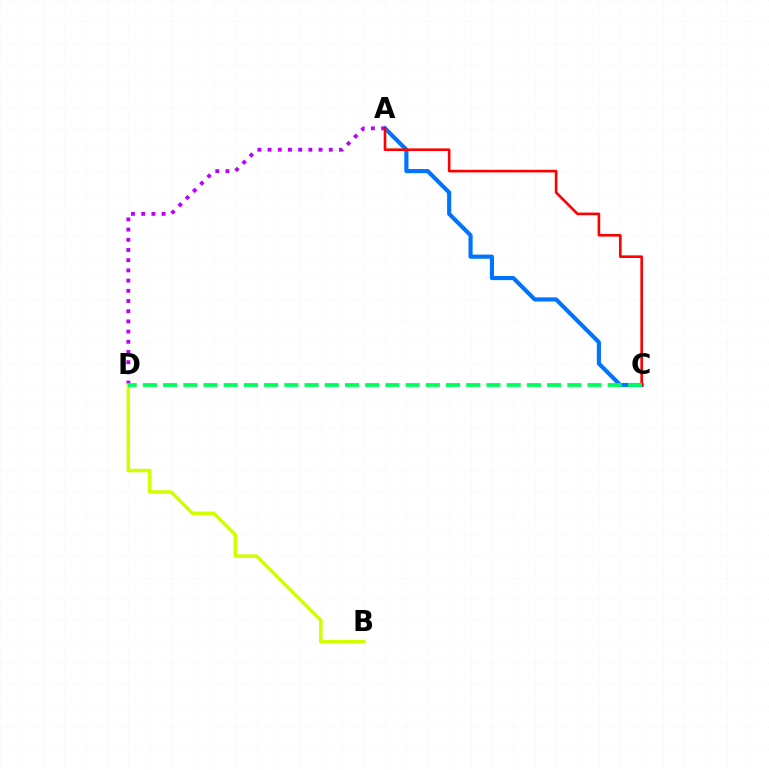{('A', 'C'): [{'color': '#0074ff', 'line_style': 'solid', 'thickness': 2.98}, {'color': '#ff0000', 'line_style': 'solid', 'thickness': 1.89}], ('A', 'D'): [{'color': '#b900ff', 'line_style': 'dotted', 'thickness': 2.77}], ('B', 'D'): [{'color': '#d1ff00', 'line_style': 'solid', 'thickness': 2.53}], ('C', 'D'): [{'color': '#00ff5c', 'line_style': 'dashed', 'thickness': 2.75}]}